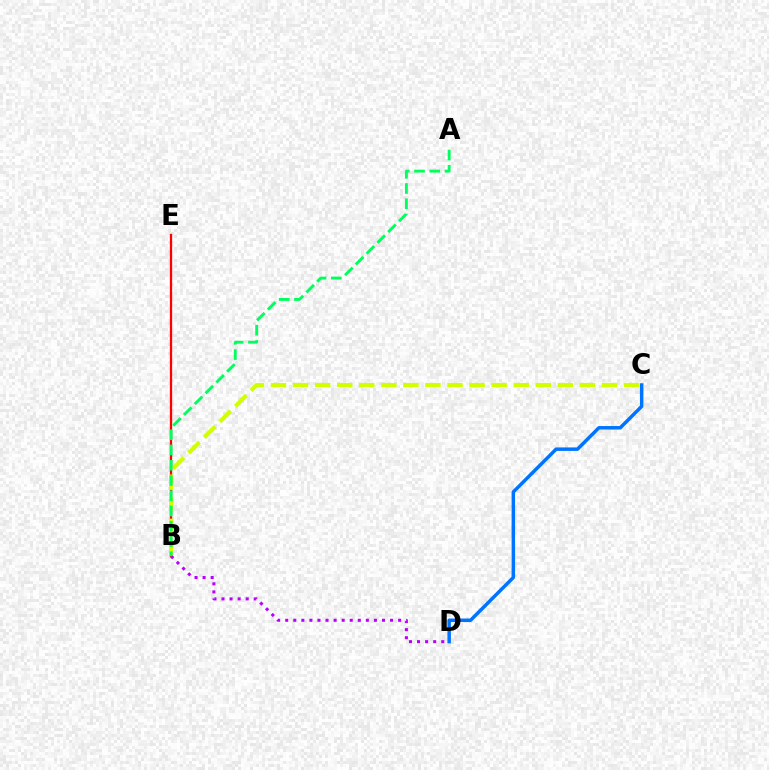{('C', 'D'): [{'color': '#0074ff', 'line_style': 'solid', 'thickness': 2.51}], ('B', 'E'): [{'color': '#ff0000', 'line_style': 'solid', 'thickness': 1.64}], ('B', 'C'): [{'color': '#d1ff00', 'line_style': 'dashed', 'thickness': 3.0}], ('B', 'D'): [{'color': '#b900ff', 'line_style': 'dotted', 'thickness': 2.19}], ('A', 'B'): [{'color': '#00ff5c', 'line_style': 'dashed', 'thickness': 2.07}]}